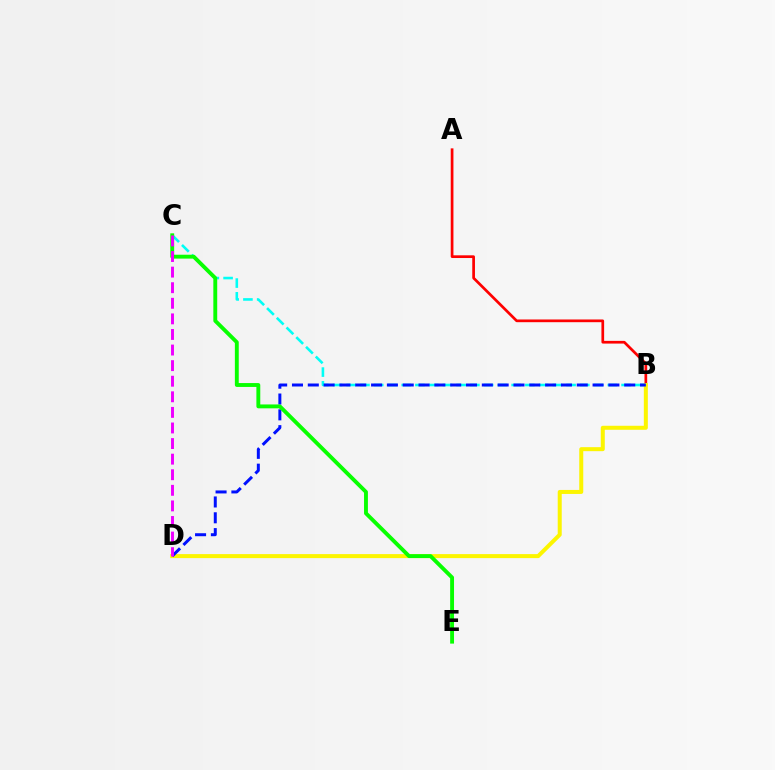{('B', 'C'): [{'color': '#00fff6', 'line_style': 'dashed', 'thickness': 1.87}], ('A', 'B'): [{'color': '#ff0000', 'line_style': 'solid', 'thickness': 1.95}], ('B', 'D'): [{'color': '#fcf500', 'line_style': 'solid', 'thickness': 2.89}, {'color': '#0010ff', 'line_style': 'dashed', 'thickness': 2.15}], ('C', 'E'): [{'color': '#08ff00', 'line_style': 'solid', 'thickness': 2.79}], ('C', 'D'): [{'color': '#ee00ff', 'line_style': 'dashed', 'thickness': 2.12}]}